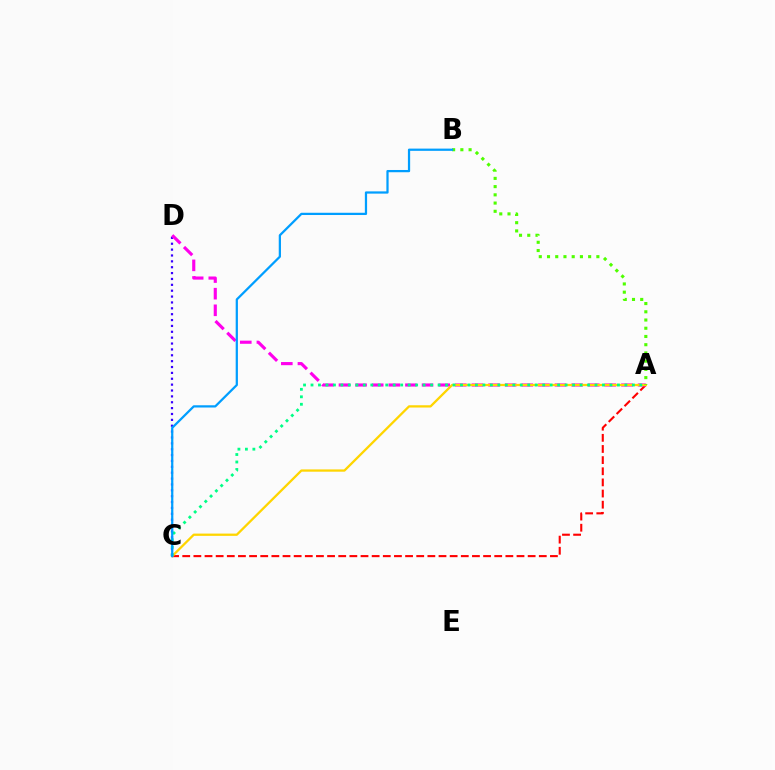{('A', 'C'): [{'color': '#ff0000', 'line_style': 'dashed', 'thickness': 1.51}, {'color': '#ffd500', 'line_style': 'solid', 'thickness': 1.64}, {'color': '#00ff86', 'line_style': 'dotted', 'thickness': 2.03}], ('C', 'D'): [{'color': '#3700ff', 'line_style': 'dotted', 'thickness': 1.6}], ('A', 'D'): [{'color': '#ff00ed', 'line_style': 'dashed', 'thickness': 2.26}], ('A', 'B'): [{'color': '#4fff00', 'line_style': 'dotted', 'thickness': 2.24}], ('B', 'C'): [{'color': '#009eff', 'line_style': 'solid', 'thickness': 1.61}]}